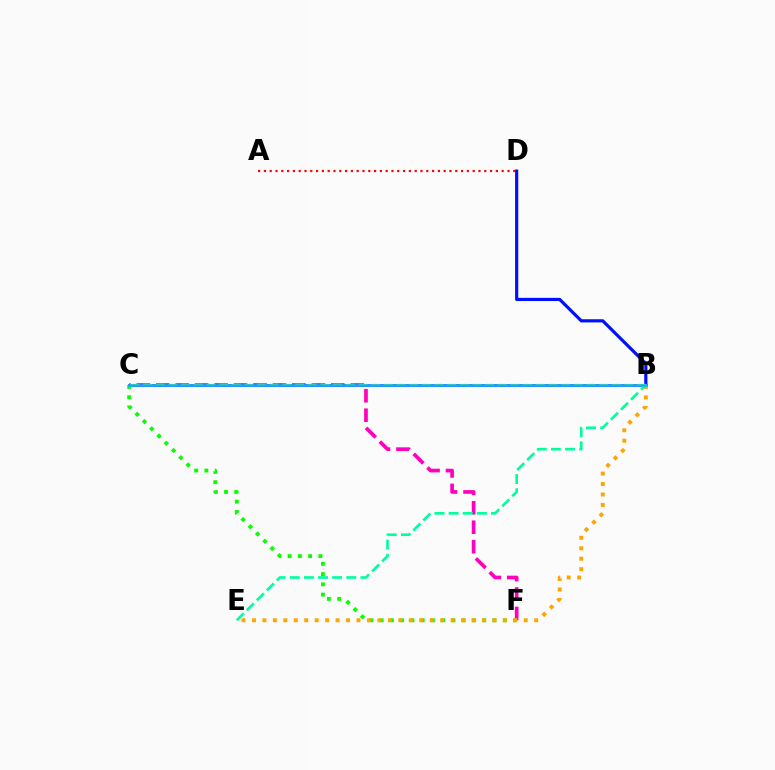{('C', 'F'): [{'color': '#ff00bd', 'line_style': 'dashed', 'thickness': 2.64}, {'color': '#08ff00', 'line_style': 'dotted', 'thickness': 2.79}], ('A', 'D'): [{'color': '#ff0000', 'line_style': 'dotted', 'thickness': 1.58}], ('B', 'D'): [{'color': '#0010ff', 'line_style': 'solid', 'thickness': 2.29}], ('B', 'C'): [{'color': '#9b00ff', 'line_style': 'solid', 'thickness': 2.01}, {'color': '#b3ff00', 'line_style': 'dashed', 'thickness': 1.72}, {'color': '#00b5ff', 'line_style': 'solid', 'thickness': 1.81}], ('B', 'E'): [{'color': '#ffa500', 'line_style': 'dotted', 'thickness': 2.84}, {'color': '#00ff9d', 'line_style': 'dashed', 'thickness': 1.92}]}